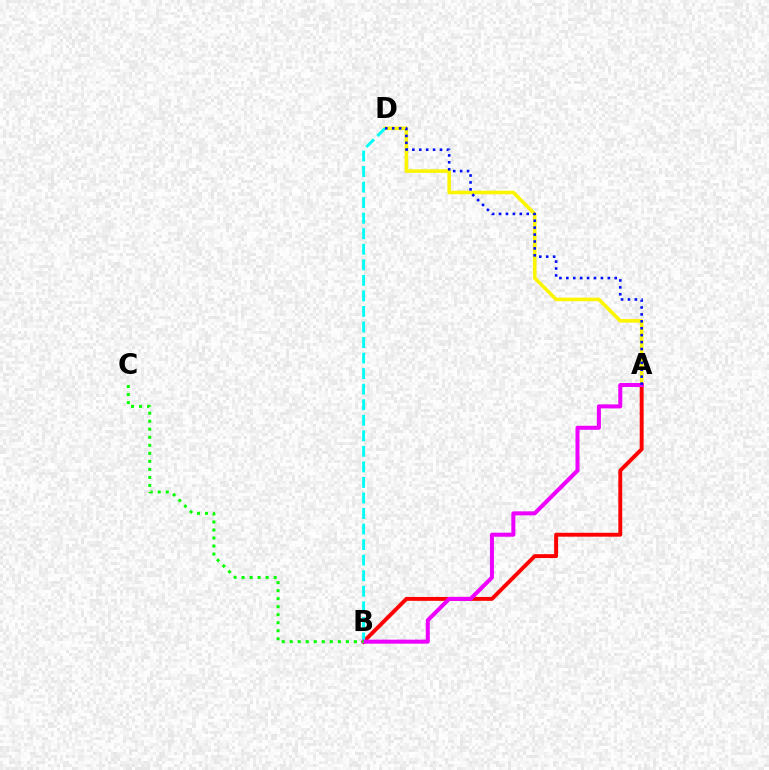{('A', 'D'): [{'color': '#fcf500', 'line_style': 'solid', 'thickness': 2.58}, {'color': '#0010ff', 'line_style': 'dotted', 'thickness': 1.88}], ('A', 'B'): [{'color': '#ff0000', 'line_style': 'solid', 'thickness': 2.81}, {'color': '#ee00ff', 'line_style': 'solid', 'thickness': 2.89}], ('B', 'D'): [{'color': '#00fff6', 'line_style': 'dashed', 'thickness': 2.11}], ('B', 'C'): [{'color': '#08ff00', 'line_style': 'dotted', 'thickness': 2.18}]}